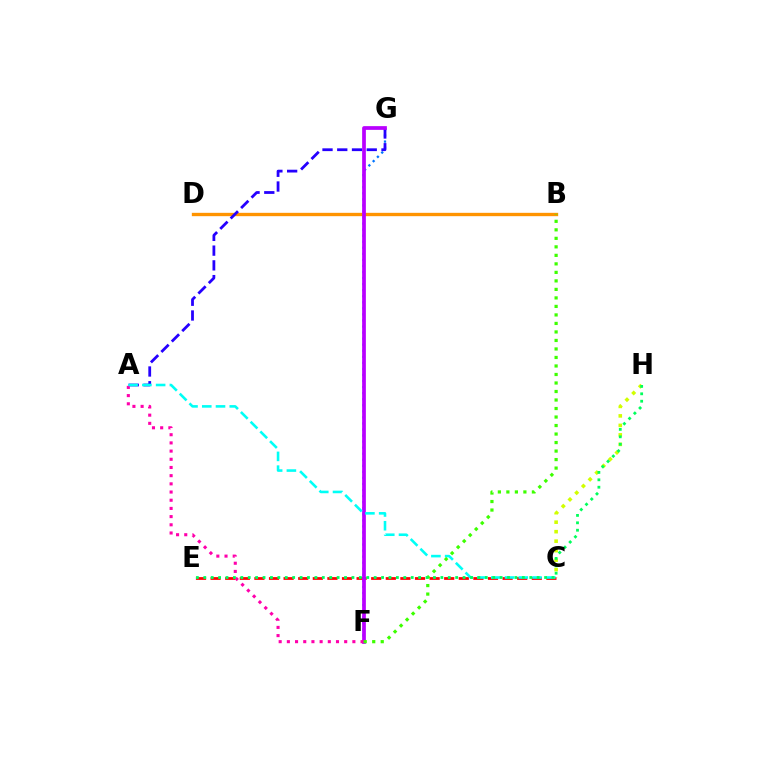{('C', 'E'): [{'color': '#ff0000', 'line_style': 'dashed', 'thickness': 1.98}], ('F', 'G'): [{'color': '#0074ff', 'line_style': 'dotted', 'thickness': 1.65}, {'color': '#b900ff', 'line_style': 'solid', 'thickness': 2.68}], ('B', 'D'): [{'color': '#ff9400', 'line_style': 'solid', 'thickness': 2.41}], ('A', 'G'): [{'color': '#2500ff', 'line_style': 'dashed', 'thickness': 2.0}], ('C', 'H'): [{'color': '#d1ff00', 'line_style': 'dotted', 'thickness': 2.58}], ('A', 'F'): [{'color': '#ff00ac', 'line_style': 'dotted', 'thickness': 2.22}], ('A', 'C'): [{'color': '#00fff6', 'line_style': 'dashed', 'thickness': 1.87}], ('B', 'F'): [{'color': '#3dff00', 'line_style': 'dotted', 'thickness': 2.31}], ('E', 'H'): [{'color': '#00ff5c', 'line_style': 'dotted', 'thickness': 2.01}]}